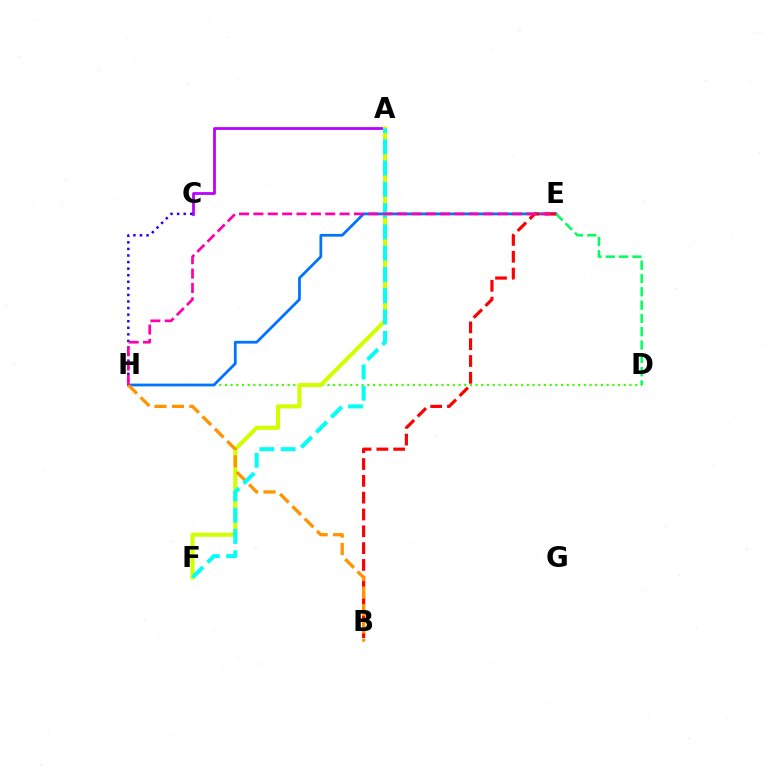{('A', 'C'): [{'color': '#b900ff', 'line_style': 'solid', 'thickness': 1.99}], ('D', 'H'): [{'color': '#3dff00', 'line_style': 'dotted', 'thickness': 1.55}], ('E', 'H'): [{'color': '#0074ff', 'line_style': 'solid', 'thickness': 1.98}, {'color': '#ff00ac', 'line_style': 'dashed', 'thickness': 1.95}], ('D', 'E'): [{'color': '#00ff5c', 'line_style': 'dashed', 'thickness': 1.81}], ('A', 'F'): [{'color': '#d1ff00', 'line_style': 'solid', 'thickness': 2.94}, {'color': '#00fff6', 'line_style': 'dashed', 'thickness': 2.89}], ('B', 'E'): [{'color': '#ff0000', 'line_style': 'dashed', 'thickness': 2.28}], ('B', 'H'): [{'color': '#ff9400', 'line_style': 'dashed', 'thickness': 2.37}], ('C', 'H'): [{'color': '#2500ff', 'line_style': 'dotted', 'thickness': 1.79}]}